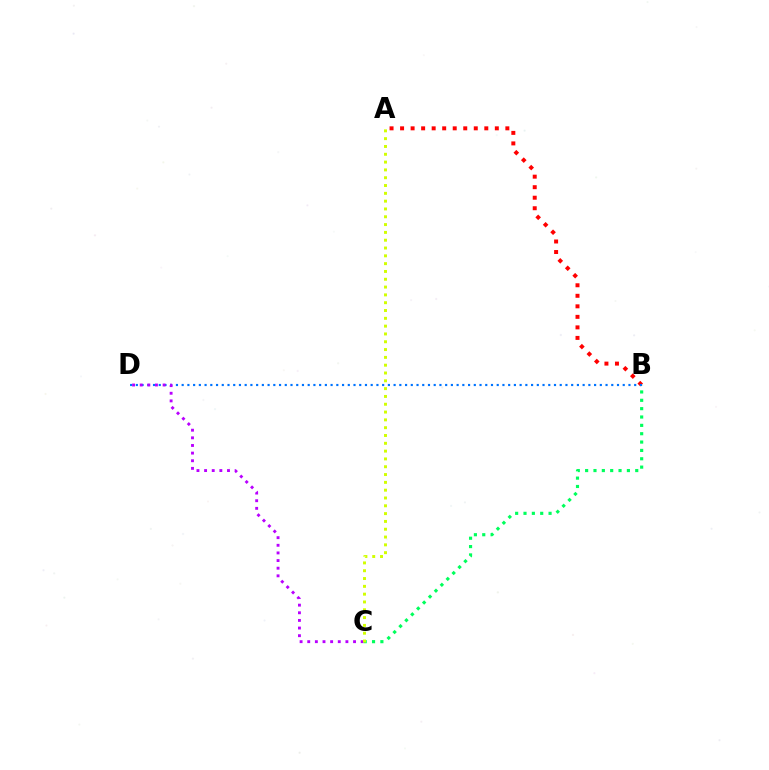{('A', 'B'): [{'color': '#ff0000', 'line_style': 'dotted', 'thickness': 2.86}], ('B', 'C'): [{'color': '#00ff5c', 'line_style': 'dotted', 'thickness': 2.27}], ('B', 'D'): [{'color': '#0074ff', 'line_style': 'dotted', 'thickness': 1.56}], ('C', 'D'): [{'color': '#b900ff', 'line_style': 'dotted', 'thickness': 2.07}], ('A', 'C'): [{'color': '#d1ff00', 'line_style': 'dotted', 'thickness': 2.12}]}